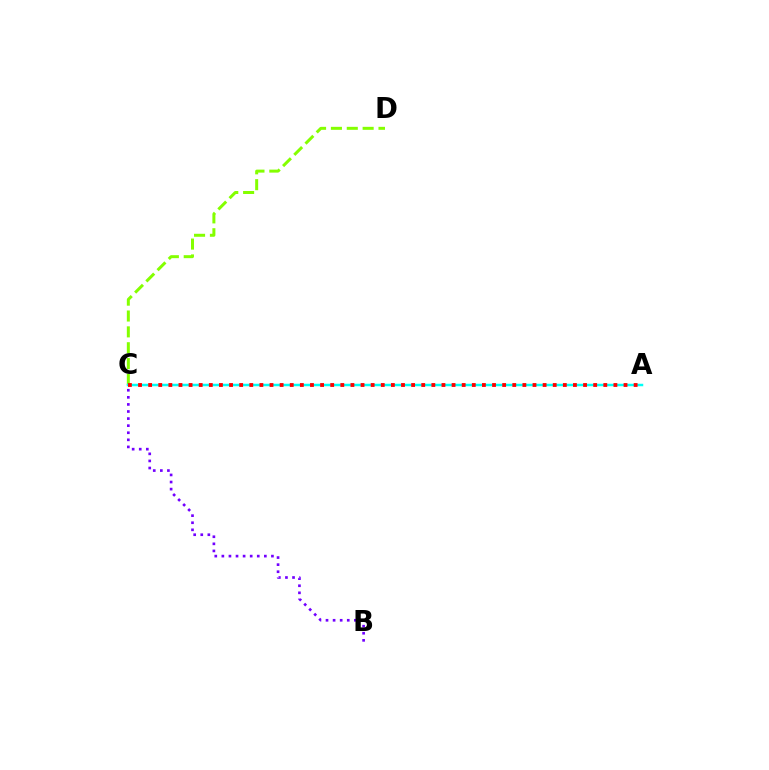{('C', 'D'): [{'color': '#84ff00', 'line_style': 'dashed', 'thickness': 2.15}], ('A', 'C'): [{'color': '#00fff6', 'line_style': 'solid', 'thickness': 1.79}, {'color': '#ff0000', 'line_style': 'dotted', 'thickness': 2.75}], ('B', 'C'): [{'color': '#7200ff', 'line_style': 'dotted', 'thickness': 1.92}]}